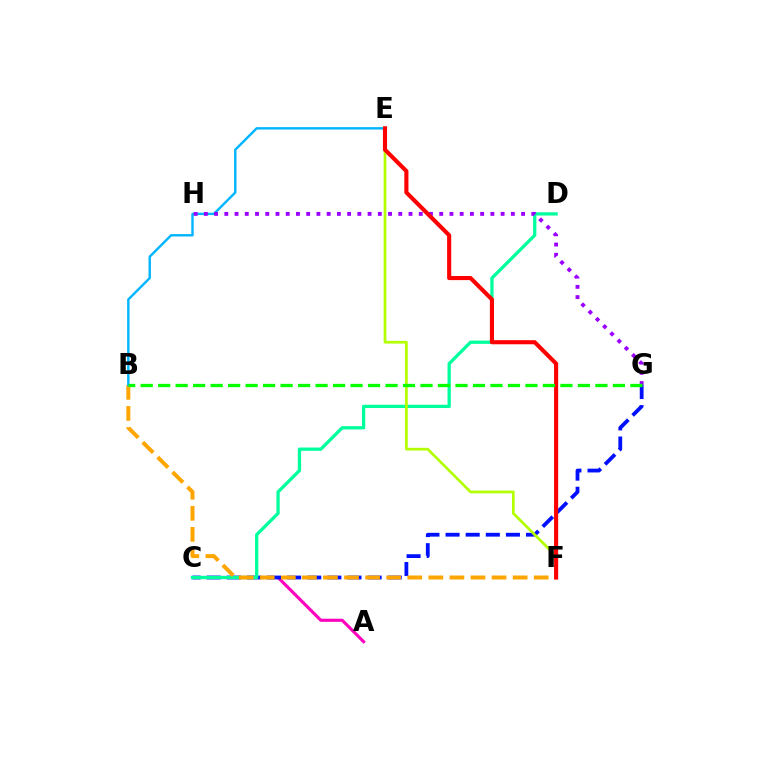{('A', 'C'): [{'color': '#ff00bd', 'line_style': 'solid', 'thickness': 2.23}], ('C', 'G'): [{'color': '#0010ff', 'line_style': 'dashed', 'thickness': 2.73}], ('C', 'D'): [{'color': '#00ff9d', 'line_style': 'solid', 'thickness': 2.36}], ('B', 'F'): [{'color': '#ffa500', 'line_style': 'dashed', 'thickness': 2.86}], ('B', 'E'): [{'color': '#00b5ff', 'line_style': 'solid', 'thickness': 1.73}], ('E', 'F'): [{'color': '#b3ff00', 'line_style': 'solid', 'thickness': 1.95}, {'color': '#ff0000', 'line_style': 'solid', 'thickness': 2.96}], ('G', 'H'): [{'color': '#9b00ff', 'line_style': 'dotted', 'thickness': 2.78}], ('B', 'G'): [{'color': '#08ff00', 'line_style': 'dashed', 'thickness': 2.38}]}